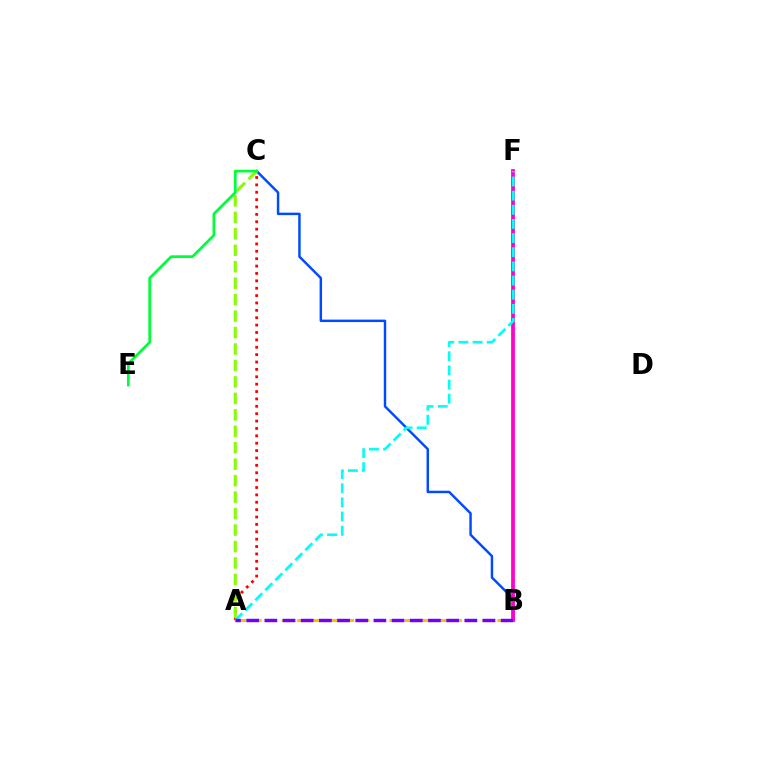{('B', 'C'): [{'color': '#004bff', 'line_style': 'solid', 'thickness': 1.77}], ('A', 'C'): [{'color': '#ff0000', 'line_style': 'dotted', 'thickness': 2.01}, {'color': '#84ff00', 'line_style': 'dashed', 'thickness': 2.24}], ('B', 'F'): [{'color': '#ff00cf', 'line_style': 'solid', 'thickness': 2.72}], ('A', 'B'): [{'color': '#ffbd00', 'line_style': 'dashed', 'thickness': 2.09}, {'color': '#7200ff', 'line_style': 'dashed', 'thickness': 2.47}], ('A', 'F'): [{'color': '#00fff6', 'line_style': 'dashed', 'thickness': 1.92}], ('C', 'E'): [{'color': '#00ff39', 'line_style': 'solid', 'thickness': 1.97}]}